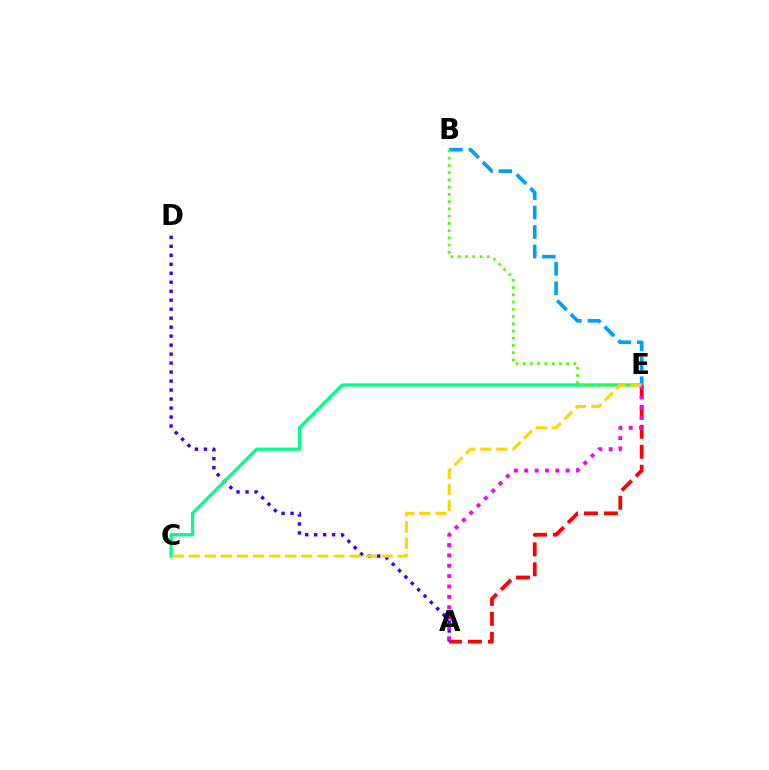{('A', 'D'): [{'color': '#3700ff', 'line_style': 'dotted', 'thickness': 2.44}], ('A', 'E'): [{'color': '#ff0000', 'line_style': 'dashed', 'thickness': 2.71}, {'color': '#ff00ed', 'line_style': 'dotted', 'thickness': 2.82}], ('C', 'E'): [{'color': '#00ff86', 'line_style': 'solid', 'thickness': 2.33}, {'color': '#ffd500', 'line_style': 'dashed', 'thickness': 2.18}], ('B', 'E'): [{'color': '#009eff', 'line_style': 'dashed', 'thickness': 2.64}, {'color': '#4fff00', 'line_style': 'dotted', 'thickness': 1.97}]}